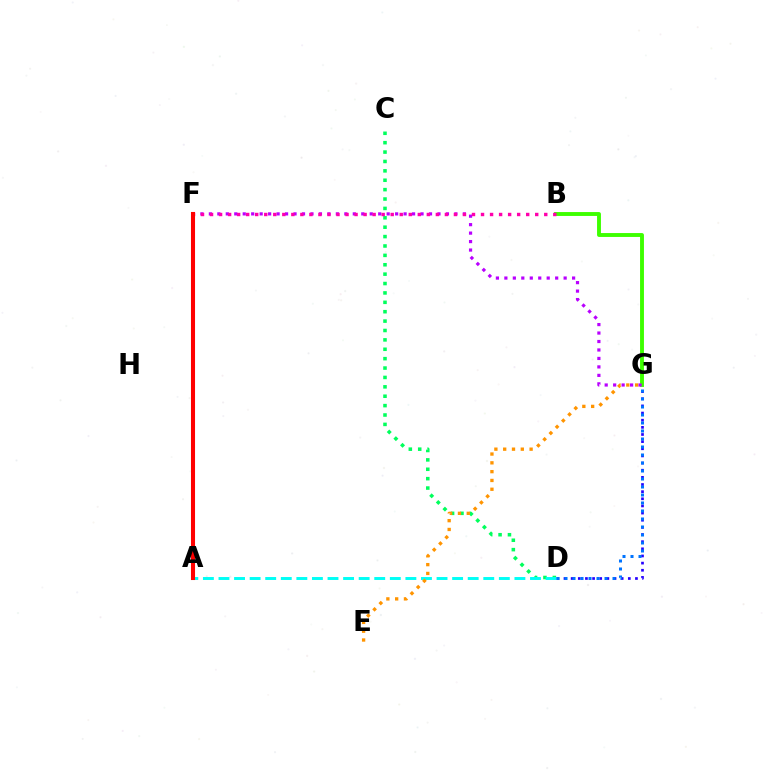{('D', 'G'): [{'color': '#2500ff', 'line_style': 'dotted', 'thickness': 1.94}, {'color': '#0074ff', 'line_style': 'dotted', 'thickness': 2.17}], ('A', 'F'): [{'color': '#d1ff00', 'line_style': 'dashed', 'thickness': 2.76}, {'color': '#ff0000', 'line_style': 'solid', 'thickness': 2.93}], ('C', 'D'): [{'color': '#00ff5c', 'line_style': 'dotted', 'thickness': 2.55}], ('B', 'G'): [{'color': '#3dff00', 'line_style': 'solid', 'thickness': 2.8}], ('A', 'D'): [{'color': '#00fff6', 'line_style': 'dashed', 'thickness': 2.12}], ('E', 'G'): [{'color': '#ff9400', 'line_style': 'dotted', 'thickness': 2.39}], ('F', 'G'): [{'color': '#b900ff', 'line_style': 'dotted', 'thickness': 2.3}], ('B', 'F'): [{'color': '#ff00ac', 'line_style': 'dotted', 'thickness': 2.45}]}